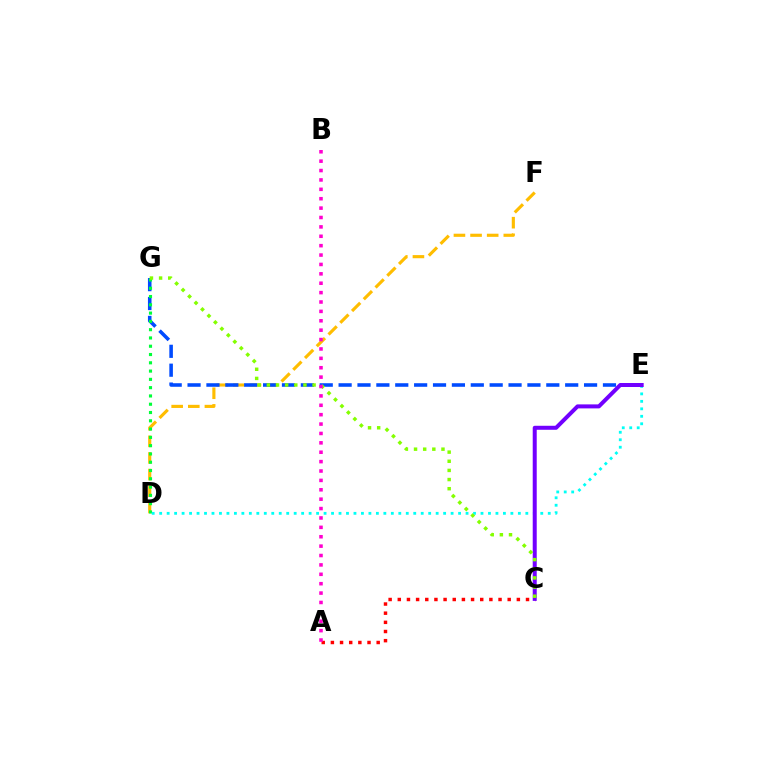{('A', 'C'): [{'color': '#ff0000', 'line_style': 'dotted', 'thickness': 2.49}], ('D', 'F'): [{'color': '#ffbd00', 'line_style': 'dashed', 'thickness': 2.26}], ('E', 'G'): [{'color': '#004bff', 'line_style': 'dashed', 'thickness': 2.57}], ('D', 'G'): [{'color': '#00ff39', 'line_style': 'dotted', 'thickness': 2.25}], ('D', 'E'): [{'color': '#00fff6', 'line_style': 'dotted', 'thickness': 2.03}], ('C', 'E'): [{'color': '#7200ff', 'line_style': 'solid', 'thickness': 2.88}], ('C', 'G'): [{'color': '#84ff00', 'line_style': 'dotted', 'thickness': 2.48}], ('A', 'B'): [{'color': '#ff00cf', 'line_style': 'dotted', 'thickness': 2.55}]}